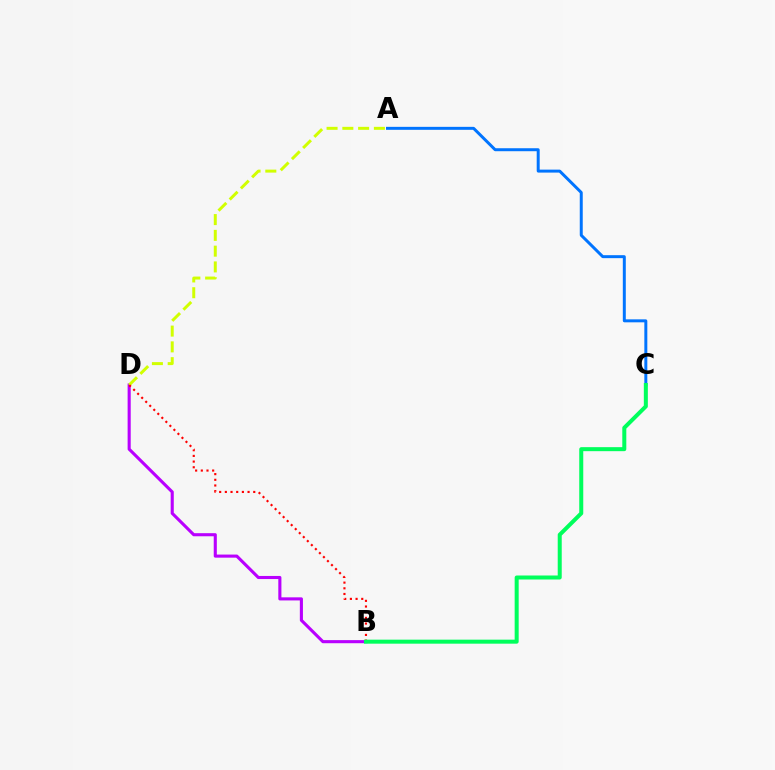{('A', 'C'): [{'color': '#0074ff', 'line_style': 'solid', 'thickness': 2.14}], ('B', 'D'): [{'color': '#b900ff', 'line_style': 'solid', 'thickness': 2.23}, {'color': '#ff0000', 'line_style': 'dotted', 'thickness': 1.54}], ('A', 'D'): [{'color': '#d1ff00', 'line_style': 'dashed', 'thickness': 2.14}], ('B', 'C'): [{'color': '#00ff5c', 'line_style': 'solid', 'thickness': 2.89}]}